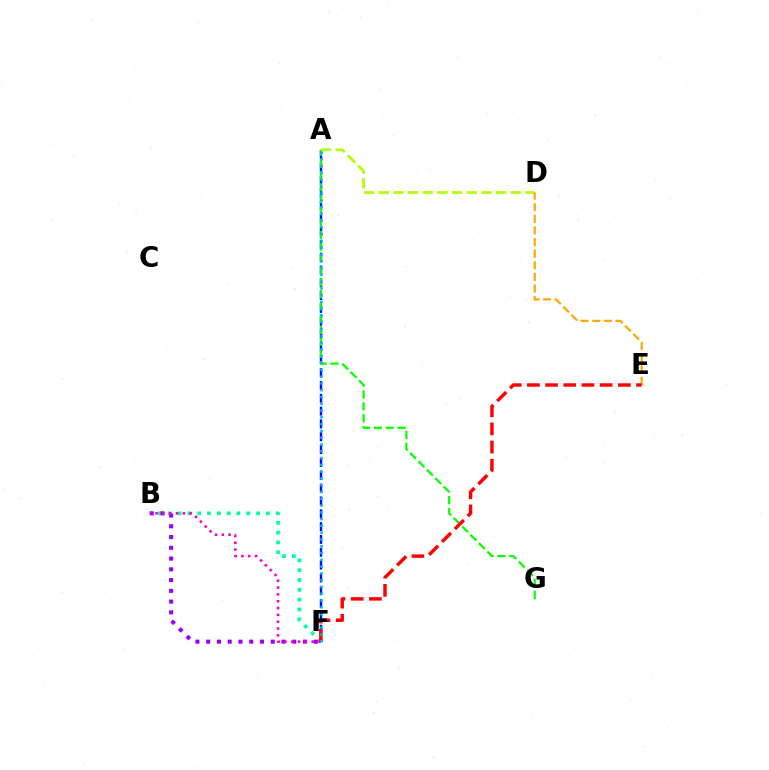{('A', 'F'): [{'color': '#0010ff', 'line_style': 'dashed', 'thickness': 1.74}, {'color': '#00b5ff', 'line_style': 'dotted', 'thickness': 1.84}], ('B', 'F'): [{'color': '#00ff9d', 'line_style': 'dotted', 'thickness': 2.67}, {'color': '#9b00ff', 'line_style': 'dotted', 'thickness': 2.92}, {'color': '#ff00bd', 'line_style': 'dotted', 'thickness': 1.85}], ('A', 'G'): [{'color': '#08ff00', 'line_style': 'dashed', 'thickness': 1.61}], ('A', 'D'): [{'color': '#b3ff00', 'line_style': 'dashed', 'thickness': 1.99}], ('D', 'E'): [{'color': '#ffa500', 'line_style': 'dashed', 'thickness': 1.58}], ('E', 'F'): [{'color': '#ff0000', 'line_style': 'dashed', 'thickness': 2.47}]}